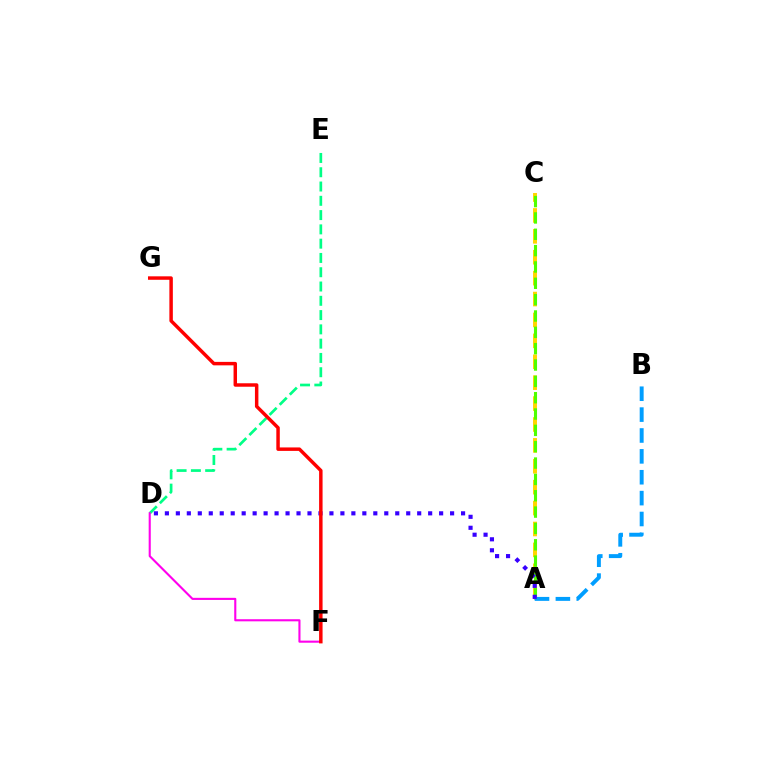{('D', 'E'): [{'color': '#00ff86', 'line_style': 'dashed', 'thickness': 1.94}], ('A', 'C'): [{'color': '#ffd500', 'line_style': 'dashed', 'thickness': 2.84}, {'color': '#4fff00', 'line_style': 'dashed', 'thickness': 2.22}], ('D', 'F'): [{'color': '#ff00ed', 'line_style': 'solid', 'thickness': 1.52}], ('A', 'B'): [{'color': '#009eff', 'line_style': 'dashed', 'thickness': 2.84}], ('A', 'D'): [{'color': '#3700ff', 'line_style': 'dotted', 'thickness': 2.98}], ('F', 'G'): [{'color': '#ff0000', 'line_style': 'solid', 'thickness': 2.49}]}